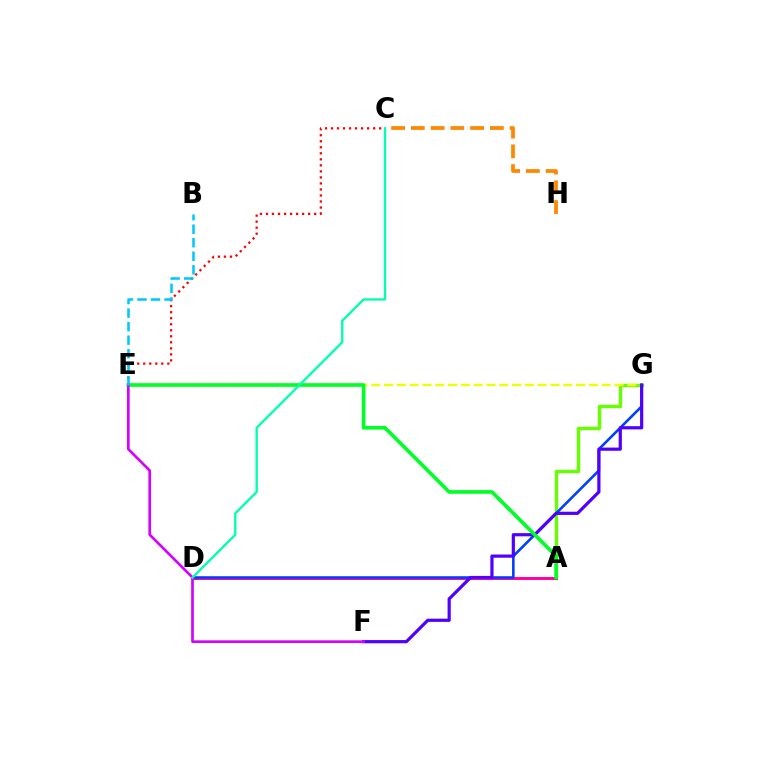{('A', 'G'): [{'color': '#66ff00', 'line_style': 'solid', 'thickness': 2.43}], ('E', 'G'): [{'color': '#eeff00', 'line_style': 'dashed', 'thickness': 1.74}], ('C', 'H'): [{'color': '#ff8800', 'line_style': 'dashed', 'thickness': 2.68}], ('A', 'D'): [{'color': '#ff00a0', 'line_style': 'solid', 'thickness': 2.11}], ('D', 'G'): [{'color': '#003fff', 'line_style': 'solid', 'thickness': 1.87}], ('F', 'G'): [{'color': '#4f00ff', 'line_style': 'solid', 'thickness': 2.3}], ('C', 'E'): [{'color': '#ff0000', 'line_style': 'dotted', 'thickness': 1.64}], ('A', 'E'): [{'color': '#00ff27', 'line_style': 'solid', 'thickness': 2.62}], ('E', 'F'): [{'color': '#d600ff', 'line_style': 'solid', 'thickness': 1.92}], ('B', 'E'): [{'color': '#00c7ff', 'line_style': 'dashed', 'thickness': 1.84}], ('C', 'D'): [{'color': '#00ffaf', 'line_style': 'solid', 'thickness': 1.68}]}